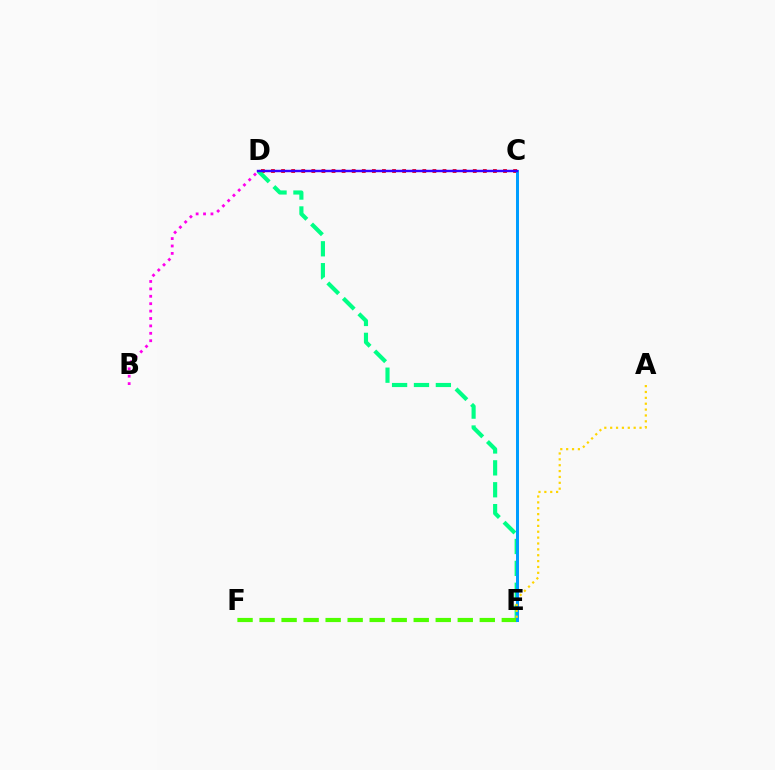{('C', 'D'): [{'color': '#ff0000', 'line_style': 'dotted', 'thickness': 2.74}, {'color': '#3700ff', 'line_style': 'solid', 'thickness': 1.74}], ('D', 'E'): [{'color': '#00ff86', 'line_style': 'dashed', 'thickness': 2.97}], ('B', 'D'): [{'color': '#ff00ed', 'line_style': 'dotted', 'thickness': 2.01}], ('E', 'F'): [{'color': '#4fff00', 'line_style': 'dashed', 'thickness': 2.99}], ('C', 'E'): [{'color': '#009eff', 'line_style': 'solid', 'thickness': 2.16}], ('A', 'E'): [{'color': '#ffd500', 'line_style': 'dotted', 'thickness': 1.6}]}